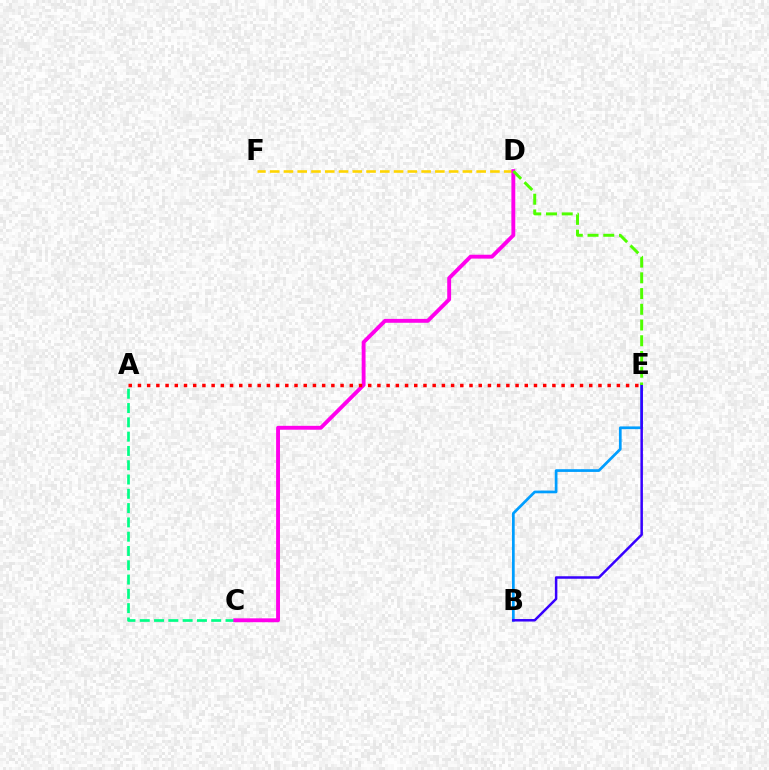{('B', 'E'): [{'color': '#009eff', 'line_style': 'solid', 'thickness': 1.96}, {'color': '#3700ff', 'line_style': 'solid', 'thickness': 1.8}], ('D', 'F'): [{'color': '#ffd500', 'line_style': 'dashed', 'thickness': 1.87}], ('A', 'C'): [{'color': '#00ff86', 'line_style': 'dashed', 'thickness': 1.94}], ('C', 'D'): [{'color': '#ff00ed', 'line_style': 'solid', 'thickness': 2.79}], ('A', 'E'): [{'color': '#ff0000', 'line_style': 'dotted', 'thickness': 2.5}], ('D', 'E'): [{'color': '#4fff00', 'line_style': 'dashed', 'thickness': 2.14}]}